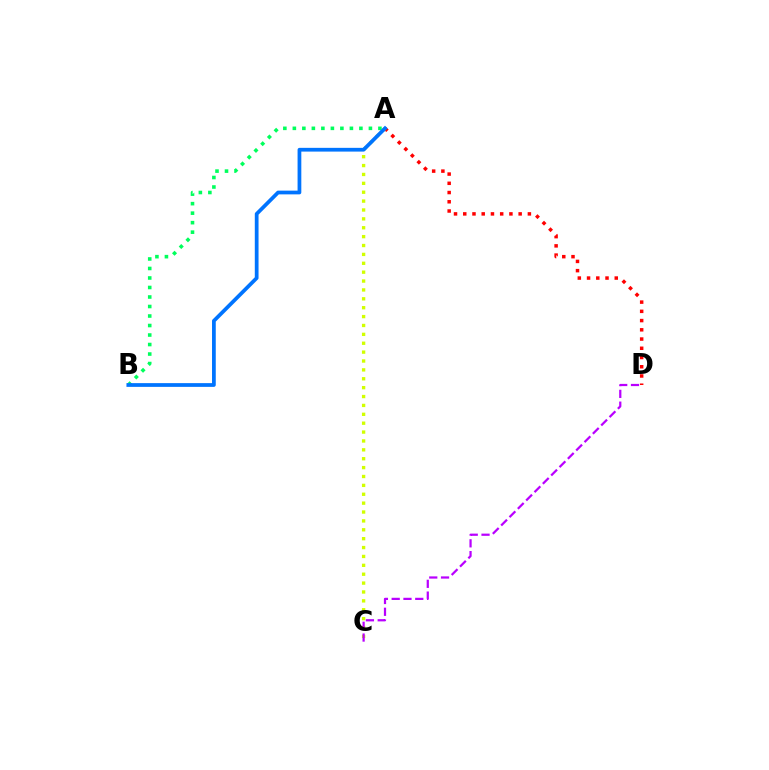{('A', 'D'): [{'color': '#ff0000', 'line_style': 'dotted', 'thickness': 2.51}], ('A', 'C'): [{'color': '#d1ff00', 'line_style': 'dotted', 'thickness': 2.41}], ('C', 'D'): [{'color': '#b900ff', 'line_style': 'dashed', 'thickness': 1.6}], ('A', 'B'): [{'color': '#00ff5c', 'line_style': 'dotted', 'thickness': 2.58}, {'color': '#0074ff', 'line_style': 'solid', 'thickness': 2.7}]}